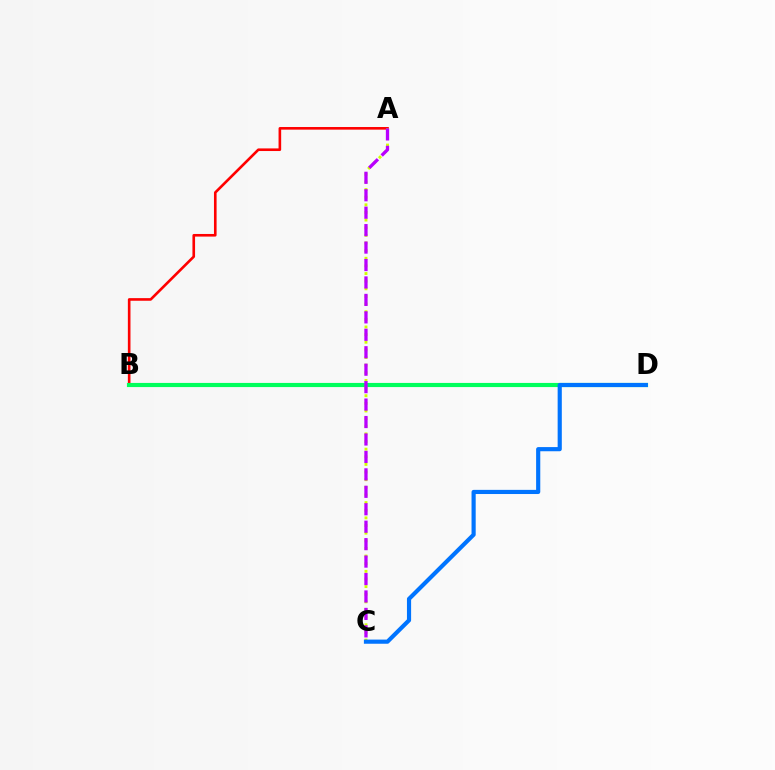{('A', 'B'): [{'color': '#ff0000', 'line_style': 'solid', 'thickness': 1.89}], ('B', 'D'): [{'color': '#00ff5c', 'line_style': 'solid', 'thickness': 2.98}], ('A', 'C'): [{'color': '#d1ff00', 'line_style': 'dotted', 'thickness': 2.07}, {'color': '#b900ff', 'line_style': 'dashed', 'thickness': 2.37}], ('C', 'D'): [{'color': '#0074ff', 'line_style': 'solid', 'thickness': 2.99}]}